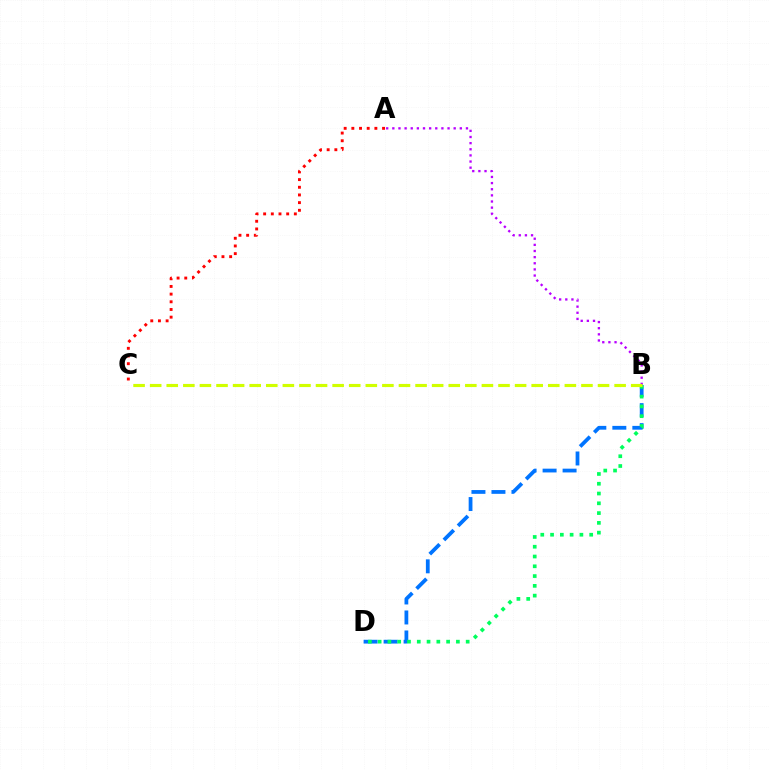{('A', 'C'): [{'color': '#ff0000', 'line_style': 'dotted', 'thickness': 2.09}], ('A', 'B'): [{'color': '#b900ff', 'line_style': 'dotted', 'thickness': 1.67}], ('B', 'D'): [{'color': '#0074ff', 'line_style': 'dashed', 'thickness': 2.72}, {'color': '#00ff5c', 'line_style': 'dotted', 'thickness': 2.66}], ('B', 'C'): [{'color': '#d1ff00', 'line_style': 'dashed', 'thickness': 2.25}]}